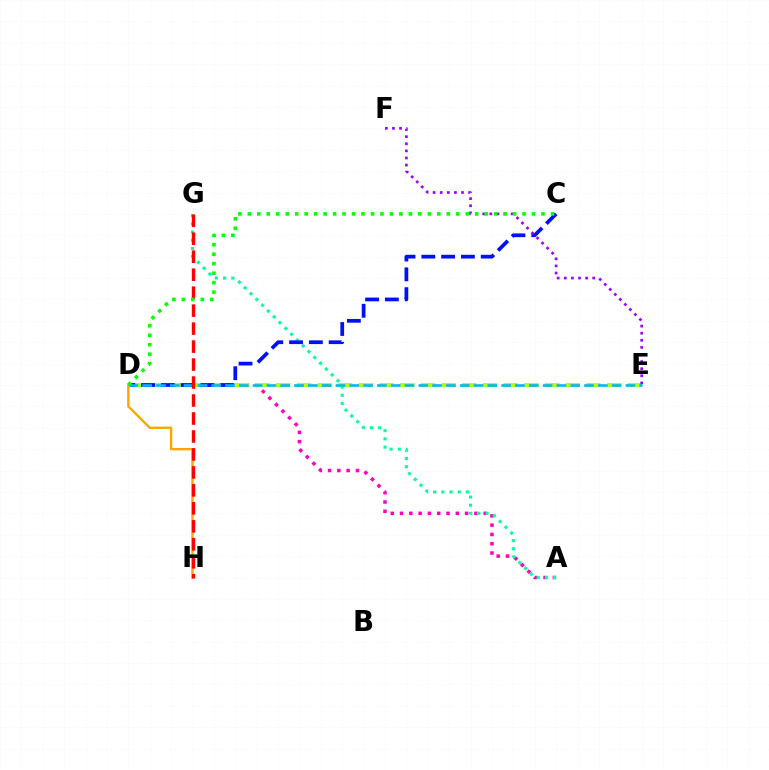{('A', 'D'): [{'color': '#ff00bd', 'line_style': 'dotted', 'thickness': 2.53}], ('A', 'G'): [{'color': '#00ff9d', 'line_style': 'dotted', 'thickness': 2.23}], ('D', 'E'): [{'color': '#b3ff00', 'line_style': 'dashed', 'thickness': 2.81}, {'color': '#00b5ff', 'line_style': 'dashed', 'thickness': 1.88}], ('C', 'D'): [{'color': '#0010ff', 'line_style': 'dashed', 'thickness': 2.69}, {'color': '#08ff00', 'line_style': 'dotted', 'thickness': 2.57}], ('E', 'F'): [{'color': '#9b00ff', 'line_style': 'dotted', 'thickness': 1.93}], ('D', 'H'): [{'color': '#ffa500', 'line_style': 'solid', 'thickness': 1.71}], ('G', 'H'): [{'color': '#ff0000', 'line_style': 'dashed', 'thickness': 2.44}]}